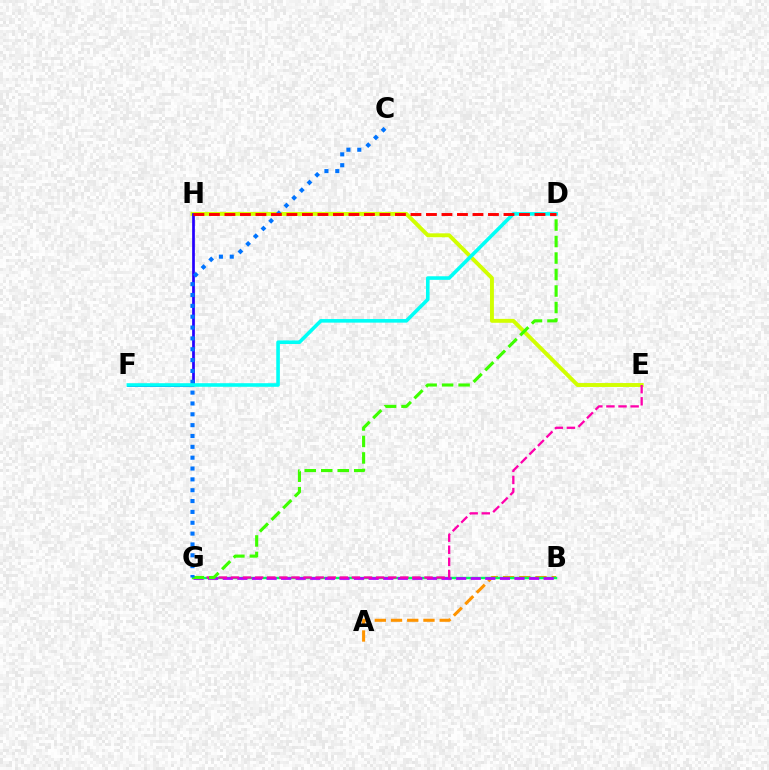{('E', 'H'): [{'color': '#d1ff00', 'line_style': 'solid', 'thickness': 2.82}], ('A', 'B'): [{'color': '#ff9400', 'line_style': 'dashed', 'thickness': 2.2}], ('B', 'G'): [{'color': '#00ff5c', 'line_style': 'solid', 'thickness': 1.74}, {'color': '#b900ff', 'line_style': 'dashed', 'thickness': 1.98}], ('E', 'G'): [{'color': '#ff00ac', 'line_style': 'dashed', 'thickness': 1.64}], ('F', 'H'): [{'color': '#2500ff', 'line_style': 'solid', 'thickness': 1.96}], ('D', 'G'): [{'color': '#3dff00', 'line_style': 'dashed', 'thickness': 2.24}], ('C', 'G'): [{'color': '#0074ff', 'line_style': 'dotted', 'thickness': 2.95}], ('D', 'F'): [{'color': '#00fff6', 'line_style': 'solid', 'thickness': 2.59}], ('D', 'H'): [{'color': '#ff0000', 'line_style': 'dashed', 'thickness': 2.11}]}